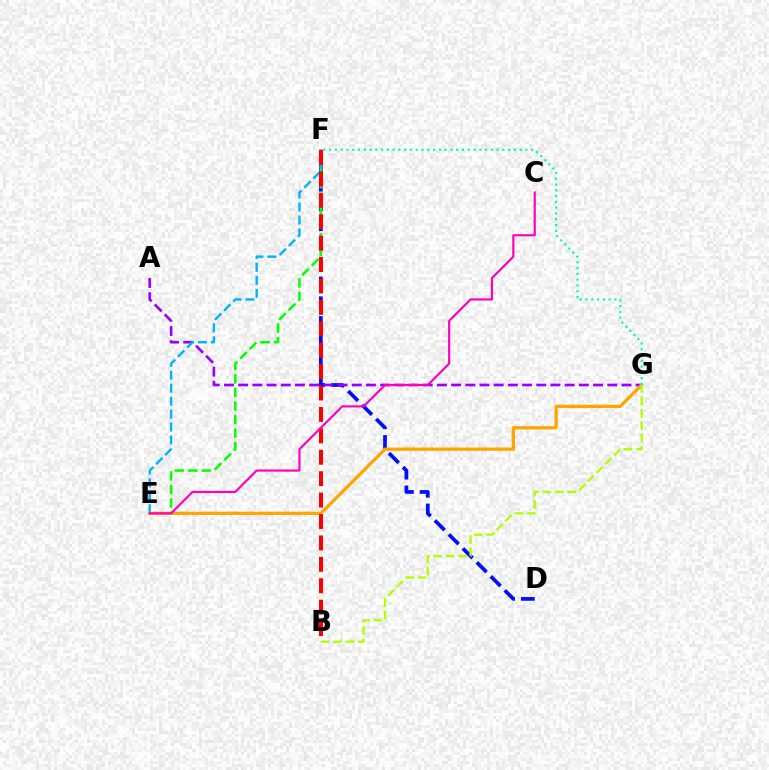{('D', 'F'): [{'color': '#0010ff', 'line_style': 'dashed', 'thickness': 2.68}], ('E', 'F'): [{'color': '#08ff00', 'line_style': 'dashed', 'thickness': 1.84}, {'color': '#00b5ff', 'line_style': 'dashed', 'thickness': 1.76}], ('A', 'G'): [{'color': '#9b00ff', 'line_style': 'dashed', 'thickness': 1.93}], ('E', 'G'): [{'color': '#ffa500', 'line_style': 'solid', 'thickness': 2.33}], ('B', 'F'): [{'color': '#ff0000', 'line_style': 'dashed', 'thickness': 2.91}], ('C', 'E'): [{'color': '#ff00bd', 'line_style': 'solid', 'thickness': 1.57}], ('B', 'G'): [{'color': '#b3ff00', 'line_style': 'dashed', 'thickness': 1.68}], ('F', 'G'): [{'color': '#00ff9d', 'line_style': 'dotted', 'thickness': 1.57}]}